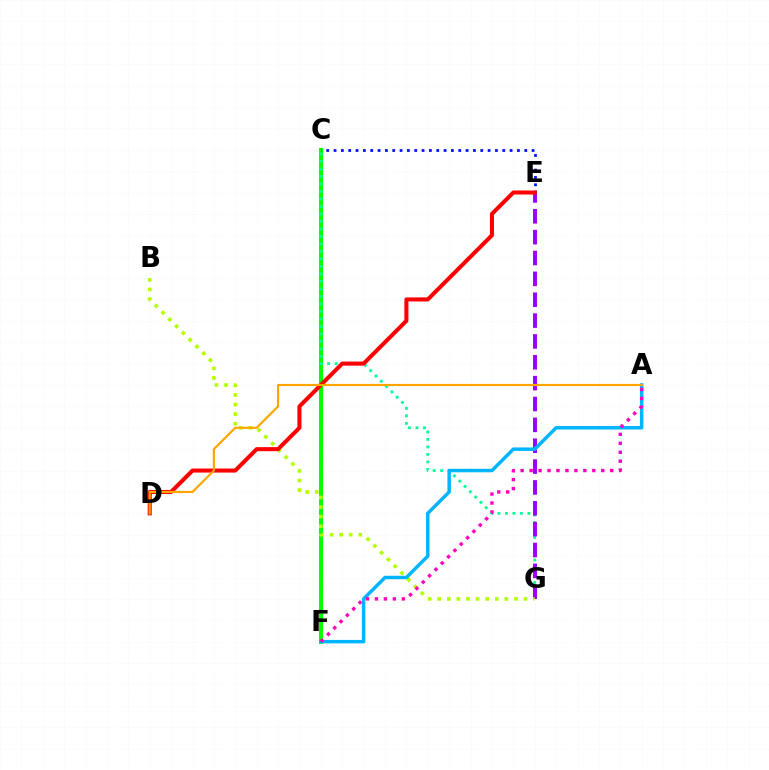{('C', 'F'): [{'color': '#08ff00', 'line_style': 'solid', 'thickness': 2.92}], ('C', 'G'): [{'color': '#00ff9d', 'line_style': 'dotted', 'thickness': 2.04}], ('C', 'E'): [{'color': '#0010ff', 'line_style': 'dotted', 'thickness': 1.99}], ('E', 'G'): [{'color': '#9b00ff', 'line_style': 'dashed', 'thickness': 2.83}], ('B', 'G'): [{'color': '#b3ff00', 'line_style': 'dotted', 'thickness': 2.61}], ('A', 'F'): [{'color': '#00b5ff', 'line_style': 'solid', 'thickness': 2.5}, {'color': '#ff00bd', 'line_style': 'dotted', 'thickness': 2.43}], ('D', 'E'): [{'color': '#ff0000', 'line_style': 'solid', 'thickness': 2.91}], ('A', 'D'): [{'color': '#ffa500', 'line_style': 'solid', 'thickness': 1.56}]}